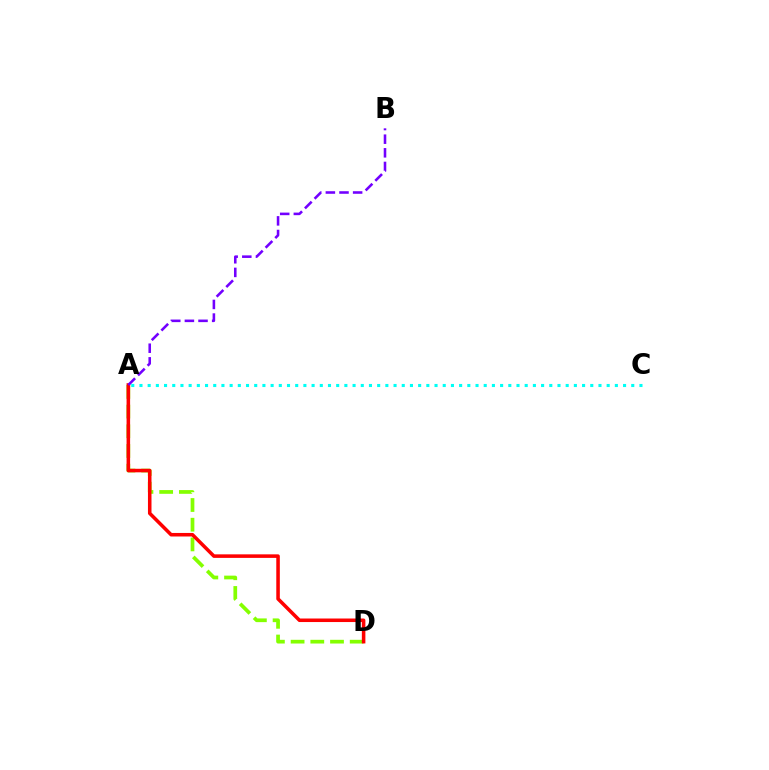{('A', 'D'): [{'color': '#84ff00', 'line_style': 'dashed', 'thickness': 2.68}, {'color': '#ff0000', 'line_style': 'solid', 'thickness': 2.55}], ('A', 'C'): [{'color': '#00fff6', 'line_style': 'dotted', 'thickness': 2.23}], ('A', 'B'): [{'color': '#7200ff', 'line_style': 'dashed', 'thickness': 1.85}]}